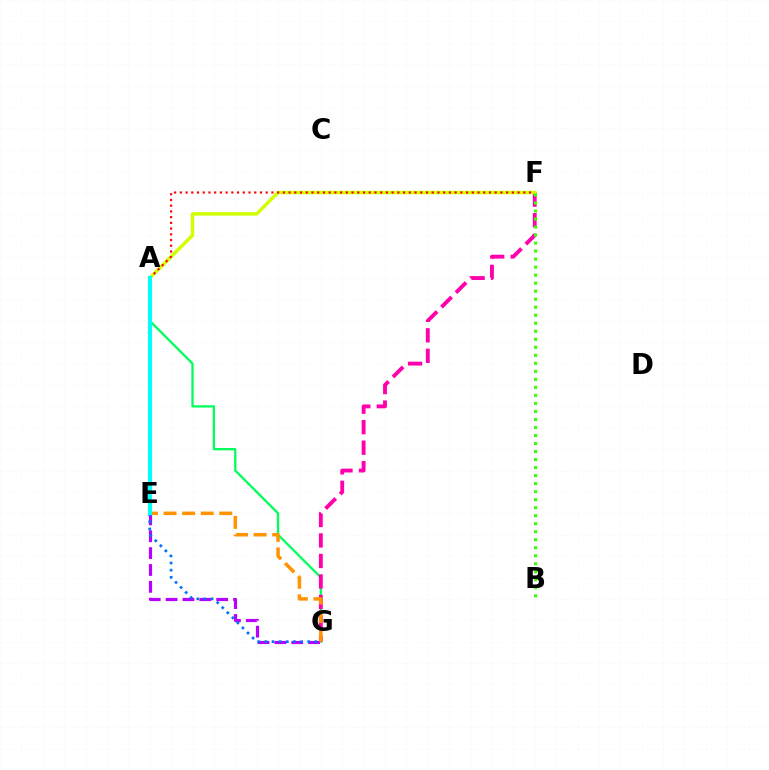{('A', 'G'): [{'color': '#00ff5c', 'line_style': 'solid', 'thickness': 1.65}], ('F', 'G'): [{'color': '#ff00ac', 'line_style': 'dashed', 'thickness': 2.79}], ('A', 'F'): [{'color': '#d1ff00', 'line_style': 'solid', 'thickness': 2.49}, {'color': '#ff0000', 'line_style': 'dotted', 'thickness': 1.56}], ('E', 'G'): [{'color': '#b900ff', 'line_style': 'dashed', 'thickness': 2.29}, {'color': '#ff9400', 'line_style': 'dashed', 'thickness': 2.52}, {'color': '#0074ff', 'line_style': 'dotted', 'thickness': 1.94}], ('A', 'E'): [{'color': '#2500ff', 'line_style': 'solid', 'thickness': 1.66}, {'color': '#00fff6', 'line_style': 'solid', 'thickness': 2.97}], ('B', 'F'): [{'color': '#3dff00', 'line_style': 'dotted', 'thickness': 2.18}]}